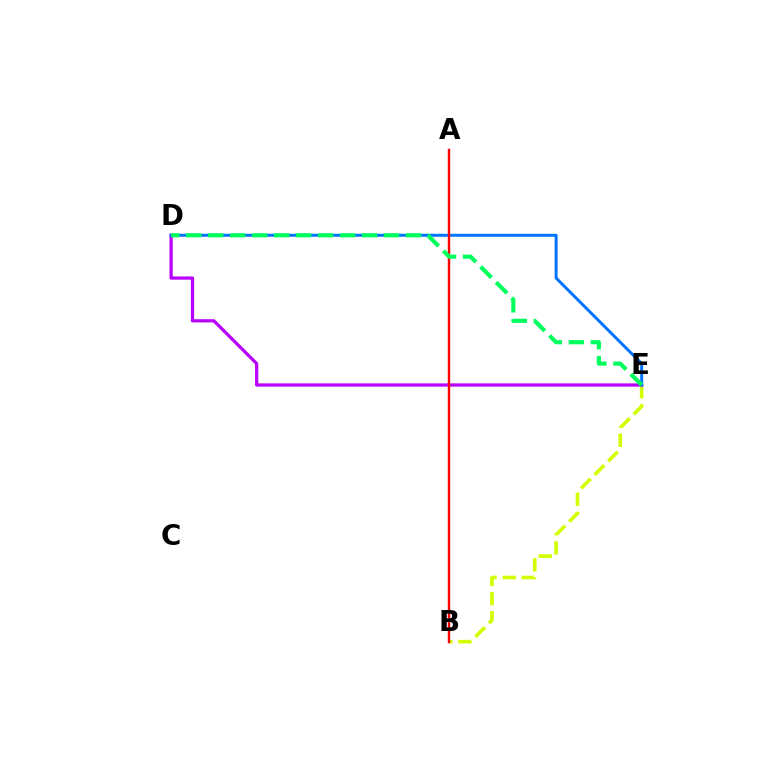{('B', 'E'): [{'color': '#d1ff00', 'line_style': 'dashed', 'thickness': 2.6}], ('D', 'E'): [{'color': '#b900ff', 'line_style': 'solid', 'thickness': 2.33}, {'color': '#0074ff', 'line_style': 'solid', 'thickness': 2.13}, {'color': '#00ff5c', 'line_style': 'dashed', 'thickness': 2.98}], ('A', 'B'): [{'color': '#ff0000', 'line_style': 'solid', 'thickness': 1.75}]}